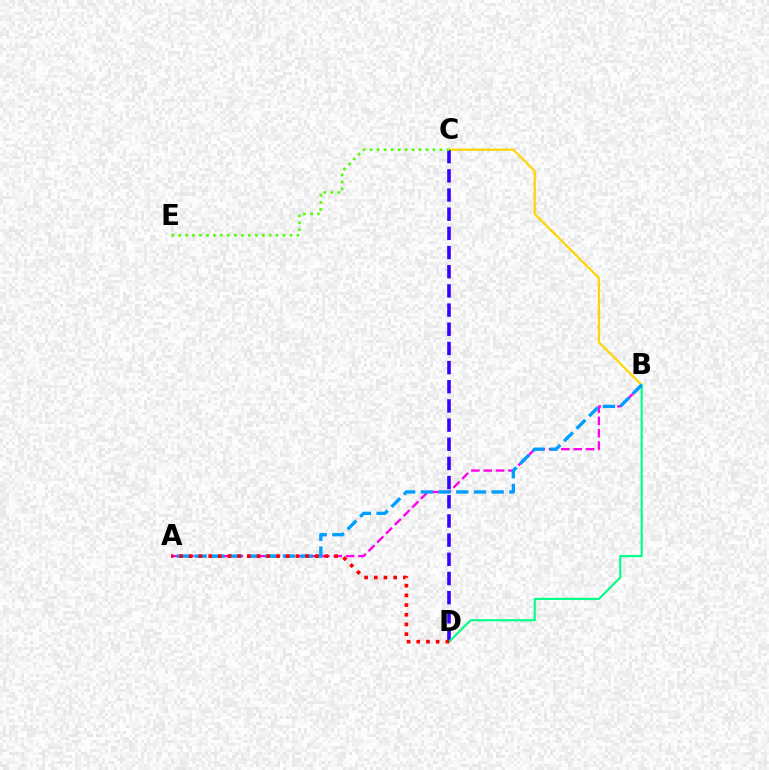{('A', 'B'): [{'color': '#ff00ed', 'line_style': 'dashed', 'thickness': 1.68}, {'color': '#009eff', 'line_style': 'dashed', 'thickness': 2.4}], ('B', 'C'): [{'color': '#ffd500', 'line_style': 'solid', 'thickness': 1.58}], ('C', 'D'): [{'color': '#3700ff', 'line_style': 'dashed', 'thickness': 2.6}], ('C', 'E'): [{'color': '#4fff00', 'line_style': 'dotted', 'thickness': 1.89}], ('B', 'D'): [{'color': '#00ff86', 'line_style': 'solid', 'thickness': 1.53}], ('A', 'D'): [{'color': '#ff0000', 'line_style': 'dotted', 'thickness': 2.63}]}